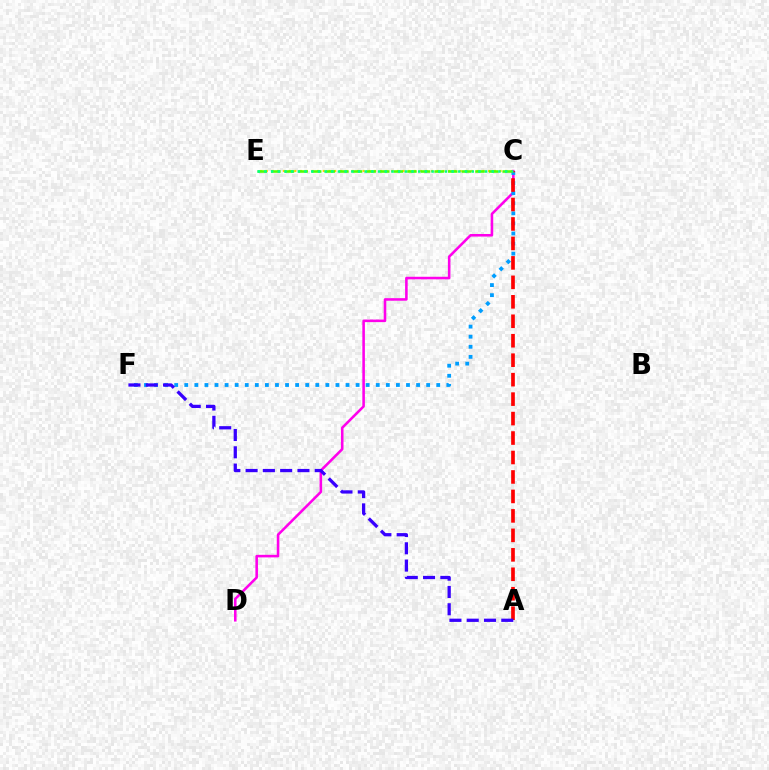{('C', 'E'): [{'color': '#ffd500', 'line_style': 'dotted', 'thickness': 1.55}, {'color': '#4fff00', 'line_style': 'dashed', 'thickness': 1.85}, {'color': '#00ff86', 'line_style': 'dotted', 'thickness': 1.82}], ('C', 'D'): [{'color': '#ff00ed', 'line_style': 'solid', 'thickness': 1.85}], ('C', 'F'): [{'color': '#009eff', 'line_style': 'dotted', 'thickness': 2.74}], ('A', 'C'): [{'color': '#ff0000', 'line_style': 'dashed', 'thickness': 2.64}], ('A', 'F'): [{'color': '#3700ff', 'line_style': 'dashed', 'thickness': 2.35}]}